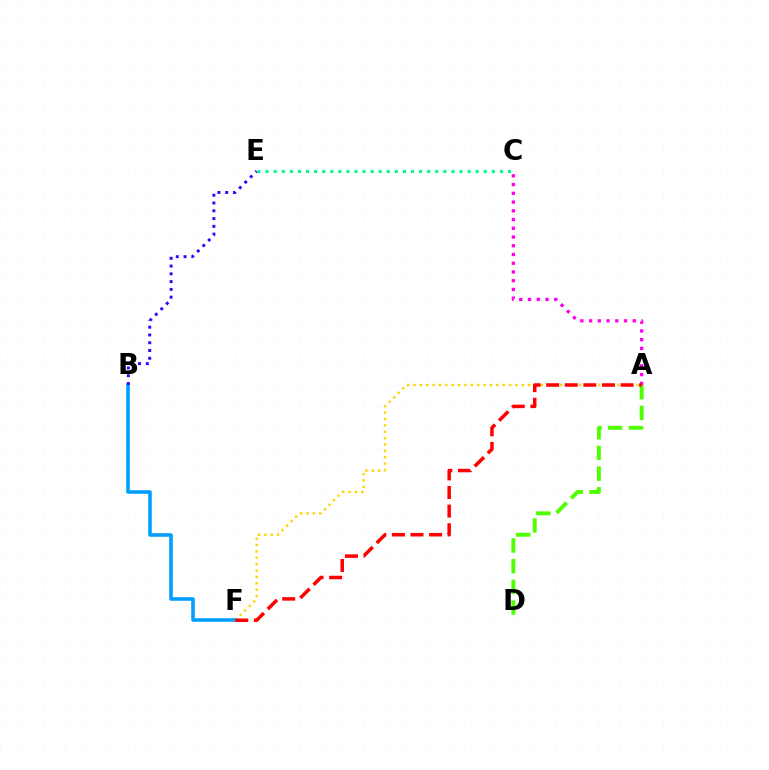{('A', 'C'): [{'color': '#ff00ed', 'line_style': 'dotted', 'thickness': 2.37}], ('A', 'F'): [{'color': '#ffd500', 'line_style': 'dotted', 'thickness': 1.73}, {'color': '#ff0000', 'line_style': 'dashed', 'thickness': 2.53}], ('C', 'E'): [{'color': '#00ff86', 'line_style': 'dotted', 'thickness': 2.2}], ('B', 'F'): [{'color': '#009eff', 'line_style': 'solid', 'thickness': 2.57}], ('A', 'D'): [{'color': '#4fff00', 'line_style': 'dashed', 'thickness': 2.81}], ('B', 'E'): [{'color': '#3700ff', 'line_style': 'dotted', 'thickness': 2.11}]}